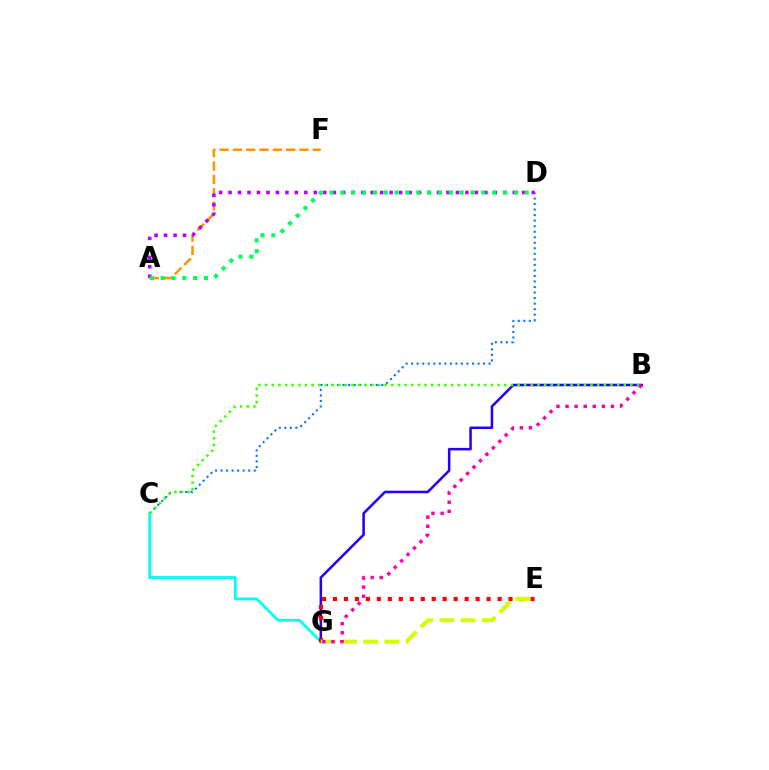{('A', 'F'): [{'color': '#ff9400', 'line_style': 'dashed', 'thickness': 1.81}], ('C', 'G'): [{'color': '#00fff6', 'line_style': 'solid', 'thickness': 2.01}], ('B', 'G'): [{'color': '#2500ff', 'line_style': 'solid', 'thickness': 1.82}, {'color': '#ff00ac', 'line_style': 'dotted', 'thickness': 2.47}], ('E', 'G'): [{'color': '#ff0000', 'line_style': 'dotted', 'thickness': 2.98}, {'color': '#d1ff00', 'line_style': 'dashed', 'thickness': 2.88}], ('C', 'D'): [{'color': '#0074ff', 'line_style': 'dotted', 'thickness': 1.5}], ('B', 'C'): [{'color': '#3dff00', 'line_style': 'dotted', 'thickness': 1.8}], ('A', 'D'): [{'color': '#b900ff', 'line_style': 'dotted', 'thickness': 2.57}, {'color': '#00ff5c', 'line_style': 'dotted', 'thickness': 2.95}]}